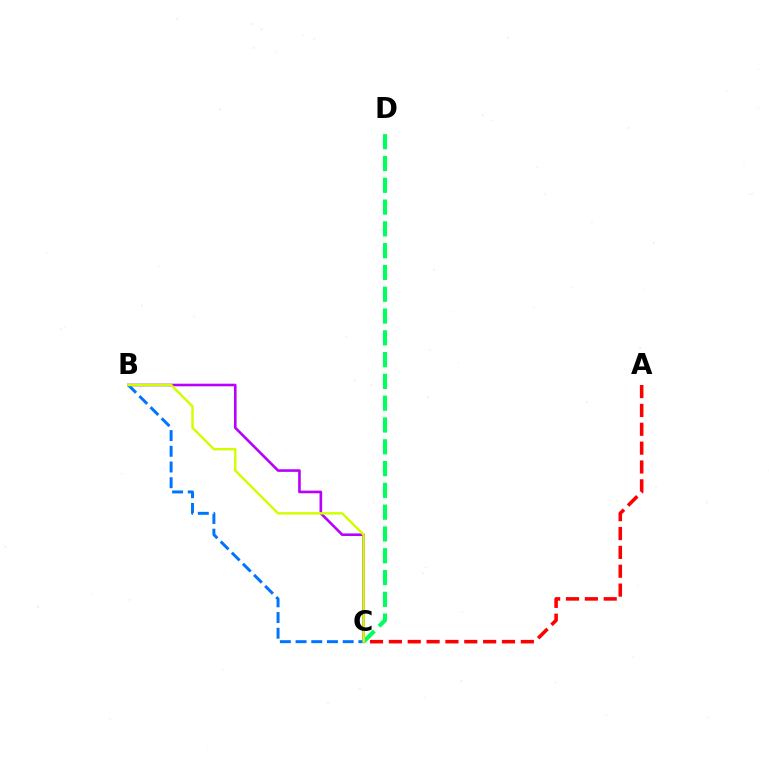{('A', 'C'): [{'color': '#ff0000', 'line_style': 'dashed', 'thickness': 2.56}], ('B', 'C'): [{'color': '#b900ff', 'line_style': 'solid', 'thickness': 1.89}, {'color': '#0074ff', 'line_style': 'dashed', 'thickness': 2.13}, {'color': '#d1ff00', 'line_style': 'solid', 'thickness': 1.76}], ('C', 'D'): [{'color': '#00ff5c', 'line_style': 'dashed', 'thickness': 2.96}]}